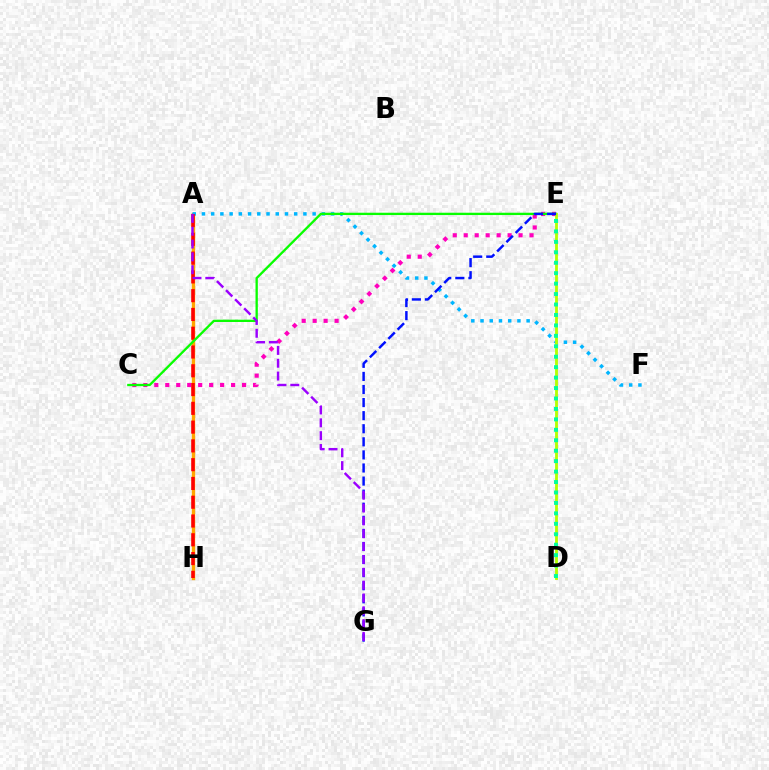{('A', 'H'): [{'color': '#ffa500', 'line_style': 'solid', 'thickness': 2.41}, {'color': '#ff0000', 'line_style': 'dashed', 'thickness': 2.55}], ('C', 'E'): [{'color': '#ff00bd', 'line_style': 'dotted', 'thickness': 2.98}, {'color': '#08ff00', 'line_style': 'solid', 'thickness': 1.67}], ('A', 'F'): [{'color': '#00b5ff', 'line_style': 'dotted', 'thickness': 2.51}], ('D', 'E'): [{'color': '#b3ff00', 'line_style': 'solid', 'thickness': 2.04}, {'color': '#00ff9d', 'line_style': 'dotted', 'thickness': 2.84}], ('E', 'G'): [{'color': '#0010ff', 'line_style': 'dashed', 'thickness': 1.78}], ('A', 'G'): [{'color': '#9b00ff', 'line_style': 'dashed', 'thickness': 1.74}]}